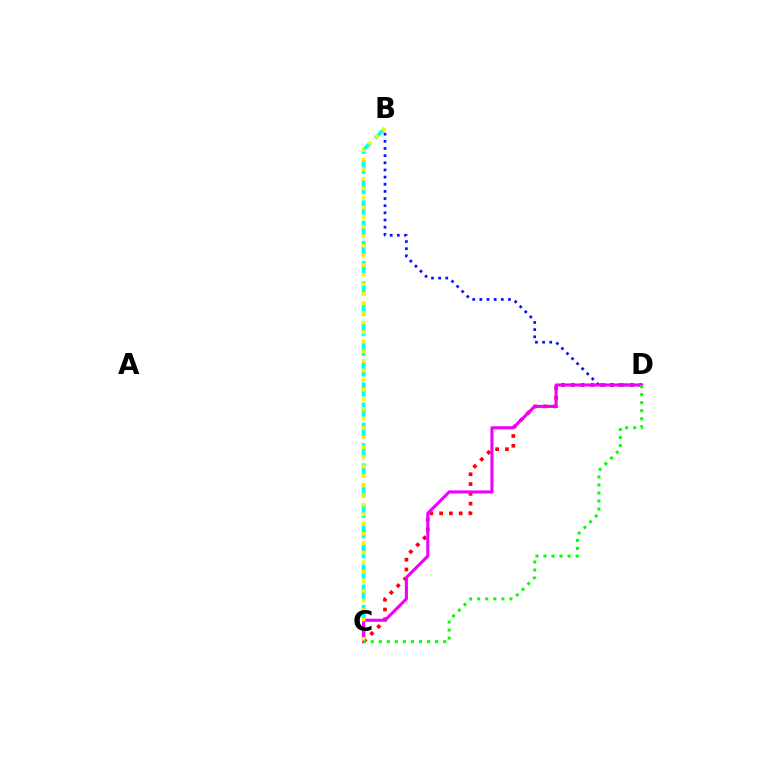{('C', 'D'): [{'color': '#ff0000', 'line_style': 'dotted', 'thickness': 2.66}, {'color': '#ee00ff', 'line_style': 'solid', 'thickness': 2.22}, {'color': '#08ff00', 'line_style': 'dotted', 'thickness': 2.18}], ('B', 'D'): [{'color': '#0010ff', 'line_style': 'dotted', 'thickness': 1.94}], ('B', 'C'): [{'color': '#00fff6', 'line_style': 'dashed', 'thickness': 2.75}, {'color': '#fcf500', 'line_style': 'dotted', 'thickness': 2.6}]}